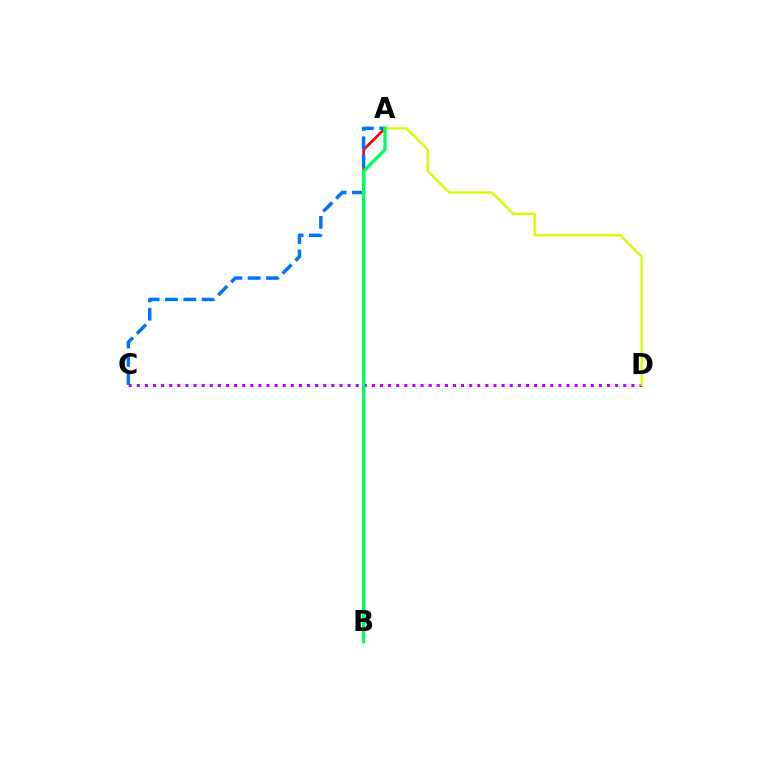{('C', 'D'): [{'color': '#b900ff', 'line_style': 'dotted', 'thickness': 2.2}], ('A', 'B'): [{'color': '#ff0000', 'line_style': 'solid', 'thickness': 1.91}, {'color': '#00ff5c', 'line_style': 'solid', 'thickness': 2.4}], ('A', 'C'): [{'color': '#0074ff', 'line_style': 'dashed', 'thickness': 2.49}], ('A', 'D'): [{'color': '#d1ff00', 'line_style': 'solid', 'thickness': 1.71}]}